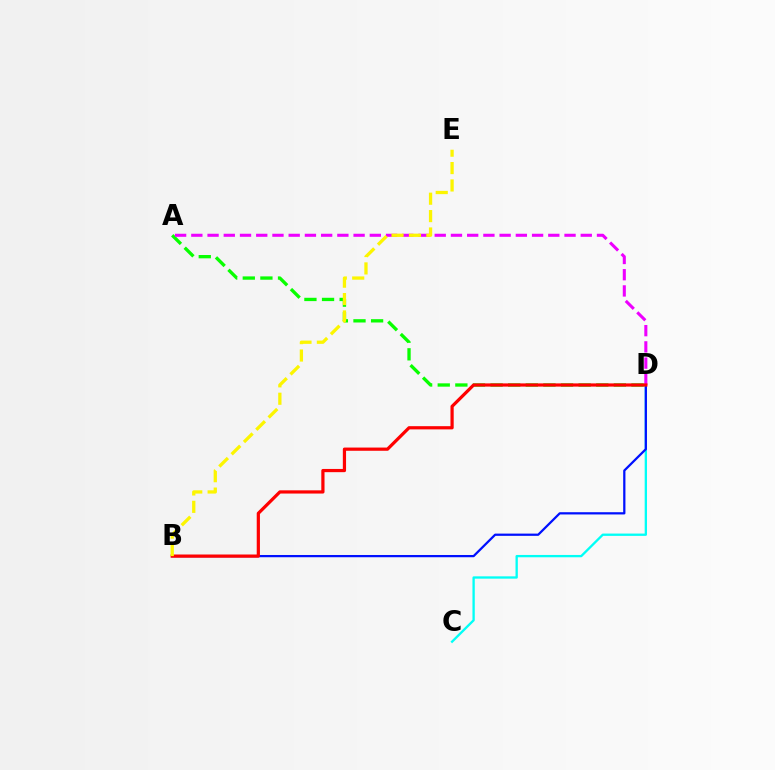{('A', 'D'): [{'color': '#08ff00', 'line_style': 'dashed', 'thickness': 2.39}, {'color': '#ee00ff', 'line_style': 'dashed', 'thickness': 2.2}], ('C', 'D'): [{'color': '#00fff6', 'line_style': 'solid', 'thickness': 1.67}], ('B', 'D'): [{'color': '#0010ff', 'line_style': 'solid', 'thickness': 1.61}, {'color': '#ff0000', 'line_style': 'solid', 'thickness': 2.31}], ('B', 'E'): [{'color': '#fcf500', 'line_style': 'dashed', 'thickness': 2.36}]}